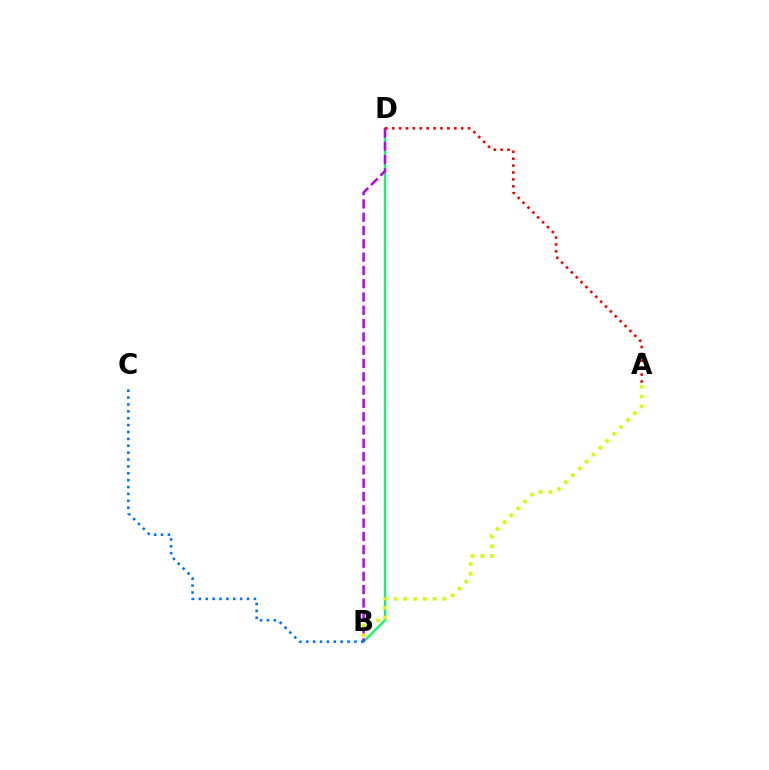{('B', 'D'): [{'color': '#00ff5c', 'line_style': 'solid', 'thickness': 1.62}, {'color': '#b900ff', 'line_style': 'dashed', 'thickness': 1.81}], ('A', 'B'): [{'color': '#d1ff00', 'line_style': 'dotted', 'thickness': 2.65}], ('B', 'C'): [{'color': '#0074ff', 'line_style': 'dotted', 'thickness': 1.87}], ('A', 'D'): [{'color': '#ff0000', 'line_style': 'dotted', 'thickness': 1.87}]}